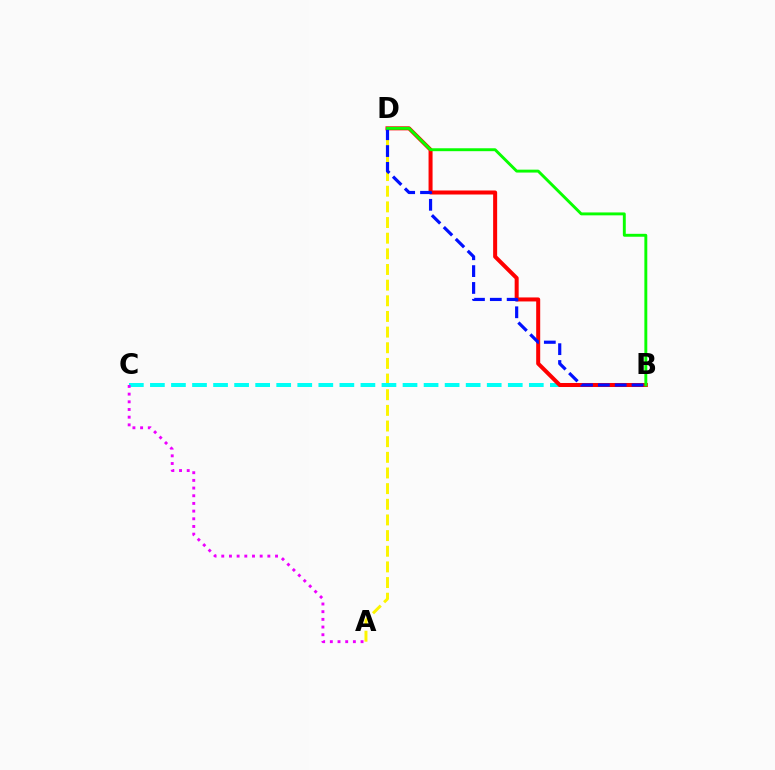{('A', 'D'): [{'color': '#fcf500', 'line_style': 'dashed', 'thickness': 2.13}], ('B', 'C'): [{'color': '#00fff6', 'line_style': 'dashed', 'thickness': 2.86}], ('B', 'D'): [{'color': '#ff0000', 'line_style': 'solid', 'thickness': 2.89}, {'color': '#0010ff', 'line_style': 'dashed', 'thickness': 2.29}, {'color': '#08ff00', 'line_style': 'solid', 'thickness': 2.1}], ('A', 'C'): [{'color': '#ee00ff', 'line_style': 'dotted', 'thickness': 2.09}]}